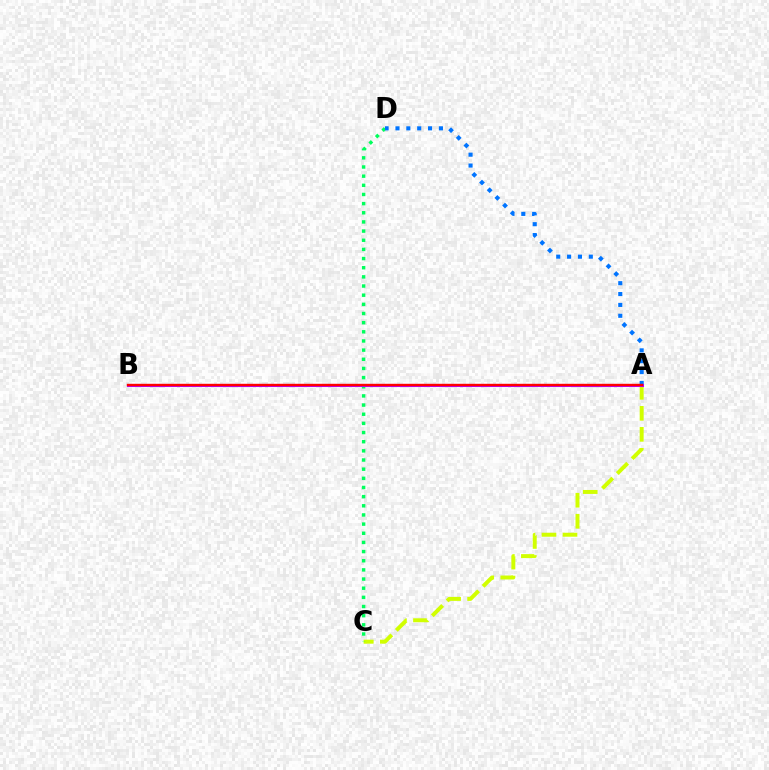{('A', 'C'): [{'color': '#d1ff00', 'line_style': 'dashed', 'thickness': 2.85}], ('C', 'D'): [{'color': '#00ff5c', 'line_style': 'dotted', 'thickness': 2.49}], ('A', 'D'): [{'color': '#0074ff', 'line_style': 'dotted', 'thickness': 2.95}], ('A', 'B'): [{'color': '#b900ff', 'line_style': 'solid', 'thickness': 2.2}, {'color': '#ff0000', 'line_style': 'solid', 'thickness': 1.7}]}